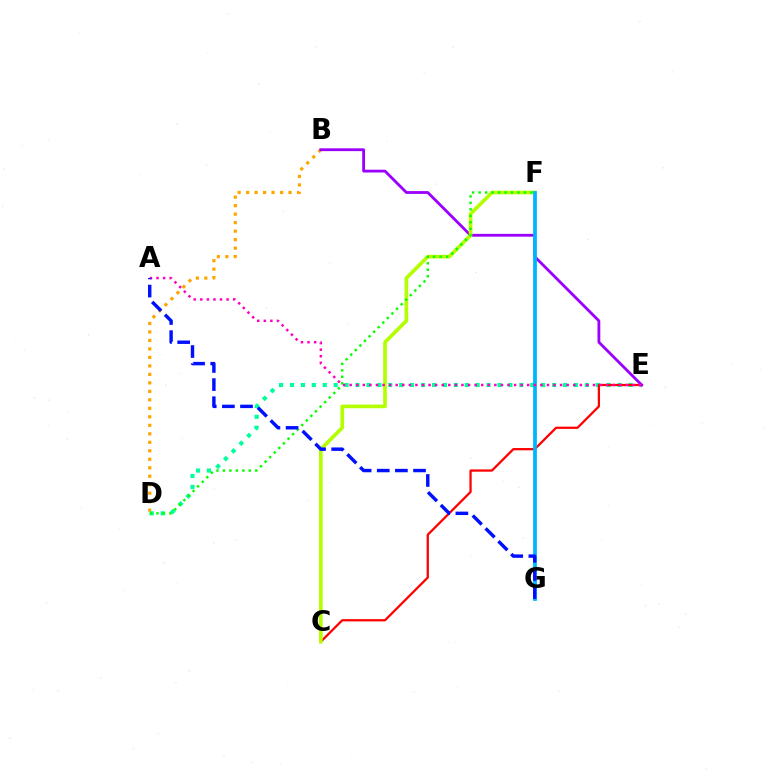{('B', 'D'): [{'color': '#ffa500', 'line_style': 'dotted', 'thickness': 2.31}], ('D', 'E'): [{'color': '#00ff9d', 'line_style': 'dotted', 'thickness': 2.97}], ('C', 'E'): [{'color': '#ff0000', 'line_style': 'solid', 'thickness': 1.63}], ('B', 'E'): [{'color': '#9b00ff', 'line_style': 'solid', 'thickness': 2.02}], ('C', 'F'): [{'color': '#b3ff00', 'line_style': 'solid', 'thickness': 2.64}], ('D', 'F'): [{'color': '#08ff00', 'line_style': 'dotted', 'thickness': 1.76}], ('F', 'G'): [{'color': '#00b5ff', 'line_style': 'solid', 'thickness': 2.7}], ('A', 'E'): [{'color': '#ff00bd', 'line_style': 'dotted', 'thickness': 1.79}], ('A', 'G'): [{'color': '#0010ff', 'line_style': 'dashed', 'thickness': 2.46}]}